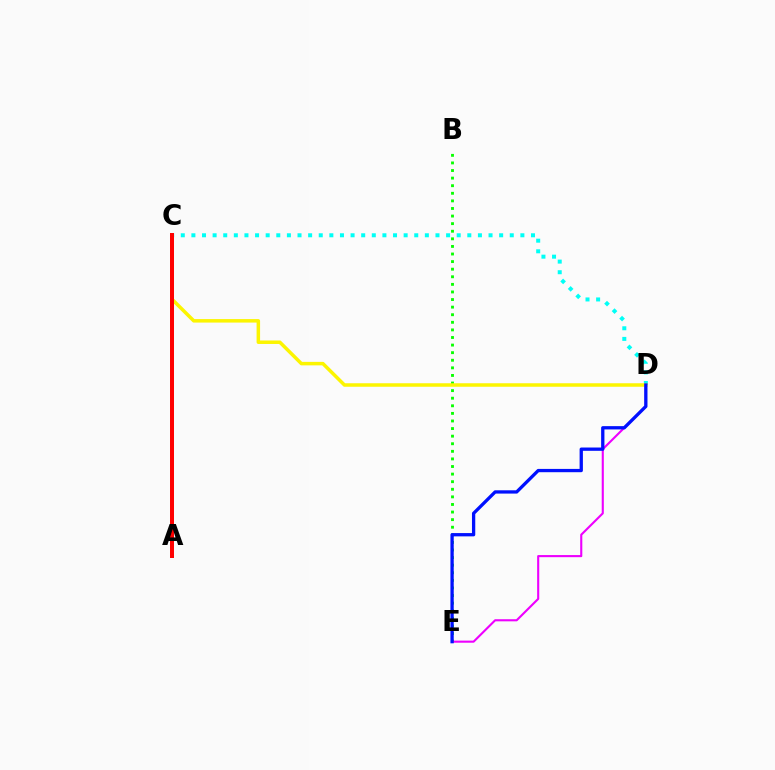{('C', 'D'): [{'color': '#00fff6', 'line_style': 'dotted', 'thickness': 2.88}, {'color': '#fcf500', 'line_style': 'solid', 'thickness': 2.52}], ('B', 'E'): [{'color': '#08ff00', 'line_style': 'dotted', 'thickness': 2.06}], ('D', 'E'): [{'color': '#ee00ff', 'line_style': 'solid', 'thickness': 1.52}, {'color': '#0010ff', 'line_style': 'solid', 'thickness': 2.37}], ('A', 'C'): [{'color': '#ff0000', 'line_style': 'solid', 'thickness': 2.87}]}